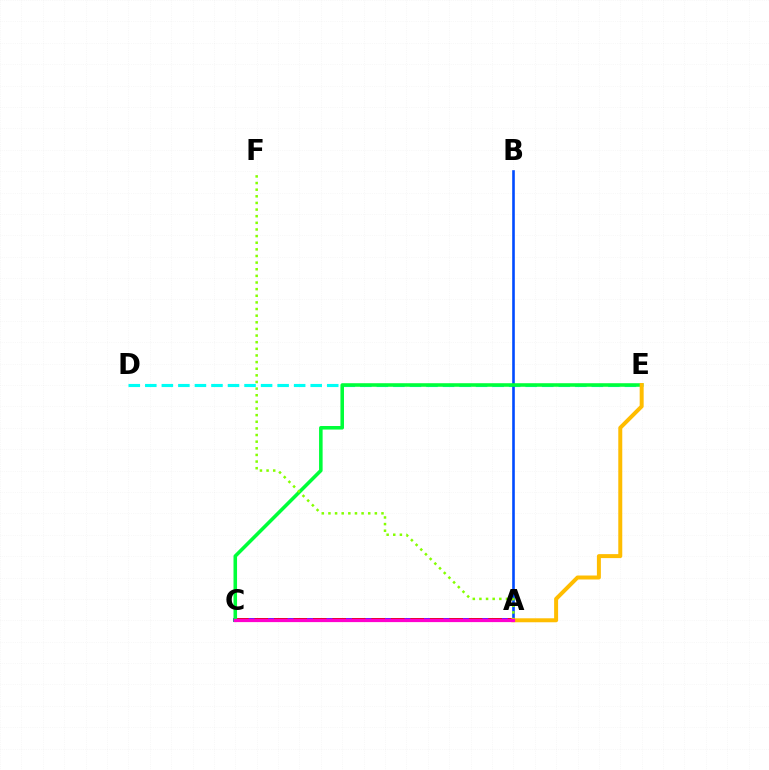{('A', 'C'): [{'color': '#7200ff', 'line_style': 'solid', 'thickness': 2.79}, {'color': '#ff0000', 'line_style': 'dashed', 'thickness': 2.65}, {'color': '#ff00cf', 'line_style': 'solid', 'thickness': 2.32}], ('D', 'E'): [{'color': '#00fff6', 'line_style': 'dashed', 'thickness': 2.25}], ('A', 'B'): [{'color': '#004bff', 'line_style': 'solid', 'thickness': 1.88}], ('C', 'E'): [{'color': '#00ff39', 'line_style': 'solid', 'thickness': 2.56}], ('A', 'F'): [{'color': '#84ff00', 'line_style': 'dotted', 'thickness': 1.8}], ('A', 'E'): [{'color': '#ffbd00', 'line_style': 'solid', 'thickness': 2.87}]}